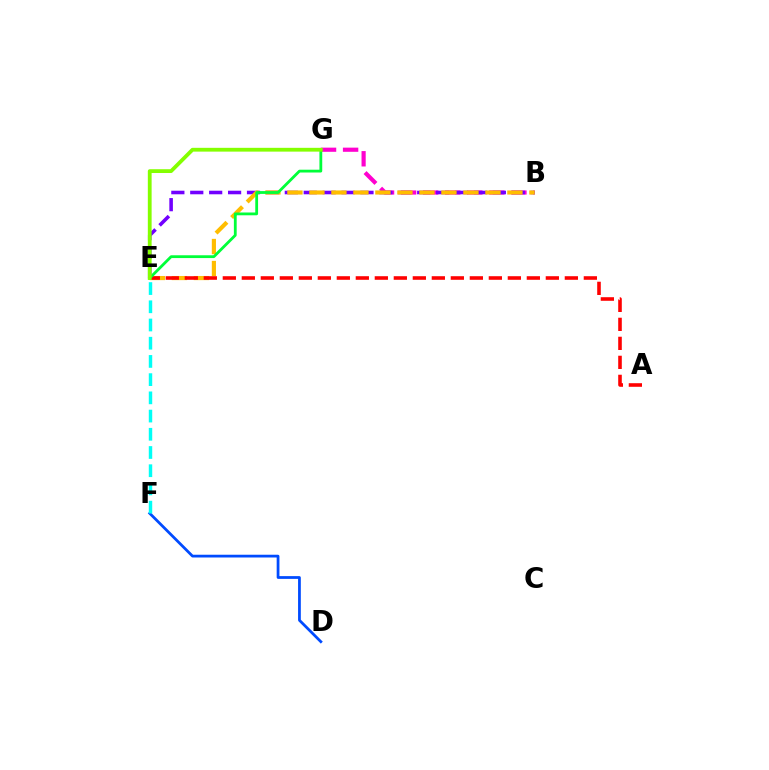{('B', 'G'): [{'color': '#ff00cf', 'line_style': 'dashed', 'thickness': 3.0}], ('B', 'E'): [{'color': '#7200ff', 'line_style': 'dashed', 'thickness': 2.57}, {'color': '#ffbd00', 'line_style': 'dashed', 'thickness': 2.99}], ('D', 'F'): [{'color': '#004bff', 'line_style': 'solid', 'thickness': 1.99}], ('A', 'E'): [{'color': '#ff0000', 'line_style': 'dashed', 'thickness': 2.58}], ('E', 'G'): [{'color': '#00ff39', 'line_style': 'solid', 'thickness': 2.02}, {'color': '#84ff00', 'line_style': 'solid', 'thickness': 2.73}], ('E', 'F'): [{'color': '#00fff6', 'line_style': 'dashed', 'thickness': 2.47}]}